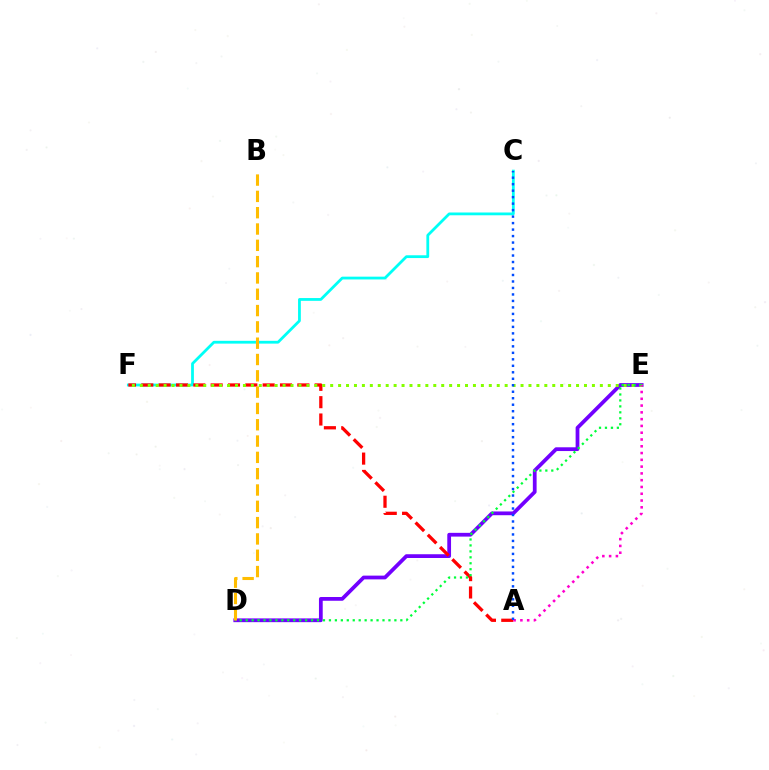{('D', 'E'): [{'color': '#7200ff', 'line_style': 'solid', 'thickness': 2.7}, {'color': '#00ff39', 'line_style': 'dotted', 'thickness': 1.62}], ('C', 'F'): [{'color': '#00fff6', 'line_style': 'solid', 'thickness': 2.01}], ('A', 'F'): [{'color': '#ff0000', 'line_style': 'dashed', 'thickness': 2.36}], ('E', 'F'): [{'color': '#84ff00', 'line_style': 'dotted', 'thickness': 2.16}], ('A', 'E'): [{'color': '#ff00cf', 'line_style': 'dotted', 'thickness': 1.84}], ('A', 'C'): [{'color': '#004bff', 'line_style': 'dotted', 'thickness': 1.76}], ('B', 'D'): [{'color': '#ffbd00', 'line_style': 'dashed', 'thickness': 2.22}]}